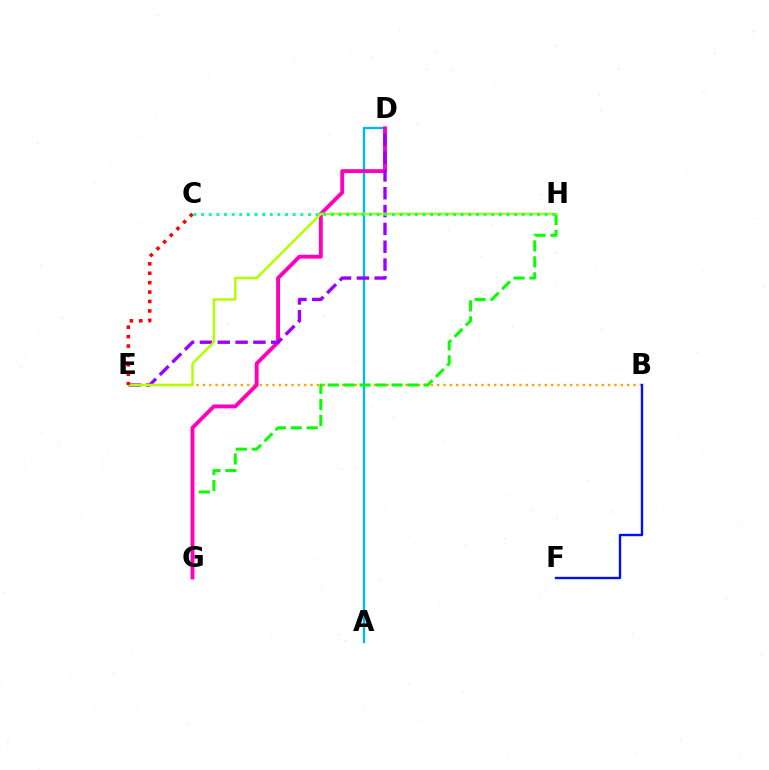{('A', 'D'): [{'color': '#00b5ff', 'line_style': 'solid', 'thickness': 1.68}], ('B', 'E'): [{'color': '#ffa500', 'line_style': 'dotted', 'thickness': 1.72}], ('G', 'H'): [{'color': '#08ff00', 'line_style': 'dashed', 'thickness': 2.17}], ('D', 'G'): [{'color': '#ff00bd', 'line_style': 'solid', 'thickness': 2.79}], ('D', 'E'): [{'color': '#9b00ff', 'line_style': 'dashed', 'thickness': 2.42}], ('E', 'H'): [{'color': '#b3ff00', 'line_style': 'solid', 'thickness': 1.81}], ('C', 'E'): [{'color': '#ff0000', 'line_style': 'dotted', 'thickness': 2.56}], ('B', 'F'): [{'color': '#0010ff', 'line_style': 'solid', 'thickness': 1.71}], ('C', 'H'): [{'color': '#00ff9d', 'line_style': 'dotted', 'thickness': 2.07}]}